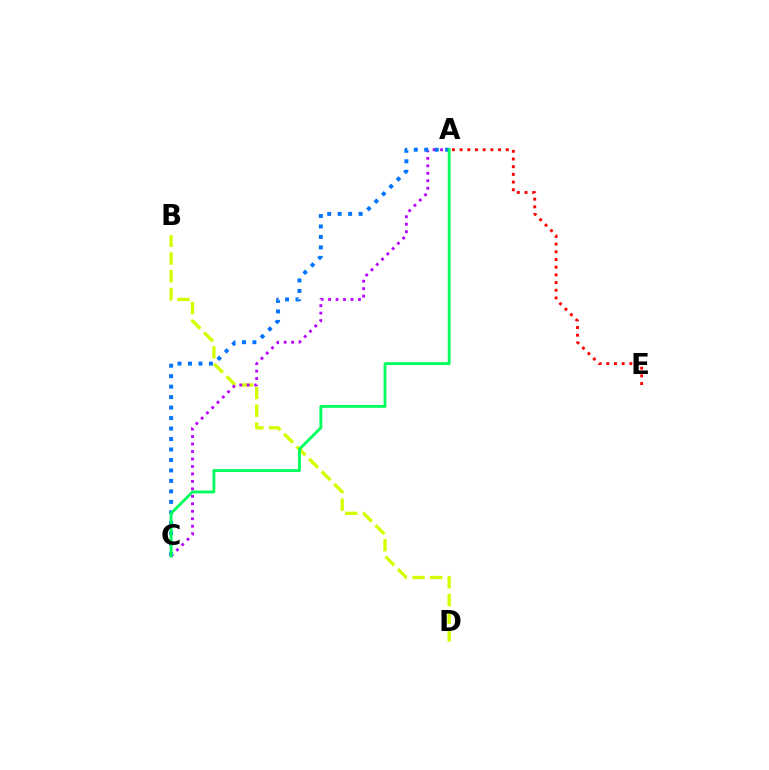{('A', 'E'): [{'color': '#ff0000', 'line_style': 'dotted', 'thickness': 2.09}], ('B', 'D'): [{'color': '#d1ff00', 'line_style': 'dashed', 'thickness': 2.41}], ('A', 'C'): [{'color': '#b900ff', 'line_style': 'dotted', 'thickness': 2.03}, {'color': '#0074ff', 'line_style': 'dotted', 'thickness': 2.85}, {'color': '#00ff5c', 'line_style': 'solid', 'thickness': 2.05}]}